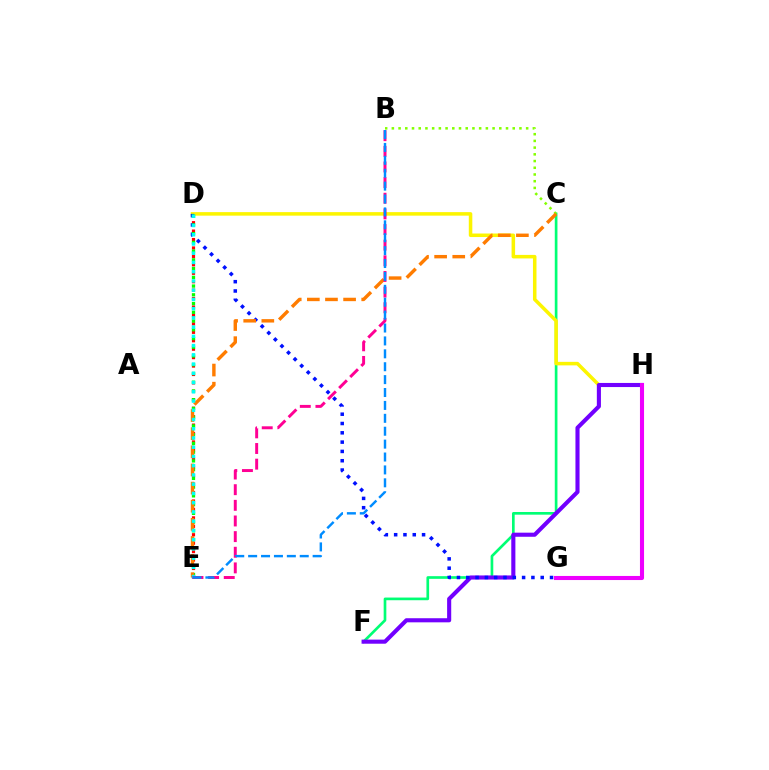{('C', 'F'): [{'color': '#00ff74', 'line_style': 'solid', 'thickness': 1.92}], ('D', 'E'): [{'color': '#ff0000', 'line_style': 'dotted', 'thickness': 2.29}, {'color': '#08ff00', 'line_style': 'dotted', 'thickness': 2.37}, {'color': '#00fff6', 'line_style': 'dotted', 'thickness': 2.51}], ('D', 'H'): [{'color': '#fcf500', 'line_style': 'solid', 'thickness': 2.54}], ('B', 'C'): [{'color': '#84ff00', 'line_style': 'dotted', 'thickness': 1.82}], ('F', 'H'): [{'color': '#7200ff', 'line_style': 'solid', 'thickness': 2.95}], ('D', 'G'): [{'color': '#0010ff', 'line_style': 'dotted', 'thickness': 2.53}], ('G', 'H'): [{'color': '#ee00ff', 'line_style': 'solid', 'thickness': 2.94}], ('C', 'E'): [{'color': '#ff7c00', 'line_style': 'dashed', 'thickness': 2.46}], ('B', 'E'): [{'color': '#ff0094', 'line_style': 'dashed', 'thickness': 2.12}, {'color': '#008cff', 'line_style': 'dashed', 'thickness': 1.75}]}